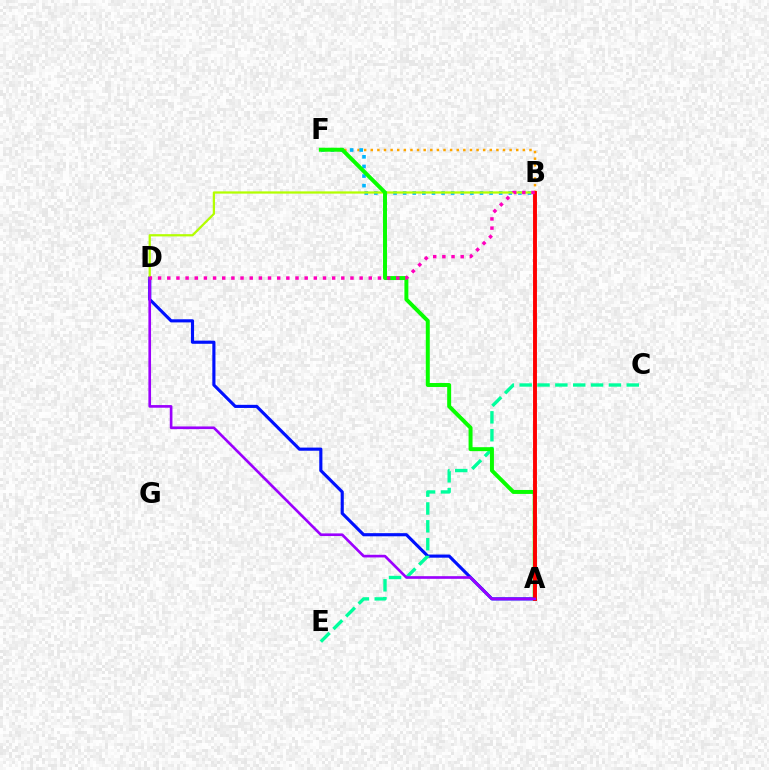{('B', 'F'): [{'color': '#ffa500', 'line_style': 'dotted', 'thickness': 1.8}, {'color': '#00b5ff', 'line_style': 'dotted', 'thickness': 2.61}], ('A', 'D'): [{'color': '#0010ff', 'line_style': 'solid', 'thickness': 2.25}, {'color': '#9b00ff', 'line_style': 'solid', 'thickness': 1.91}], ('C', 'E'): [{'color': '#00ff9d', 'line_style': 'dashed', 'thickness': 2.42}], ('B', 'D'): [{'color': '#b3ff00', 'line_style': 'solid', 'thickness': 1.62}, {'color': '#ff00bd', 'line_style': 'dotted', 'thickness': 2.49}], ('A', 'F'): [{'color': '#08ff00', 'line_style': 'solid', 'thickness': 2.85}], ('A', 'B'): [{'color': '#ff0000', 'line_style': 'solid', 'thickness': 2.82}]}